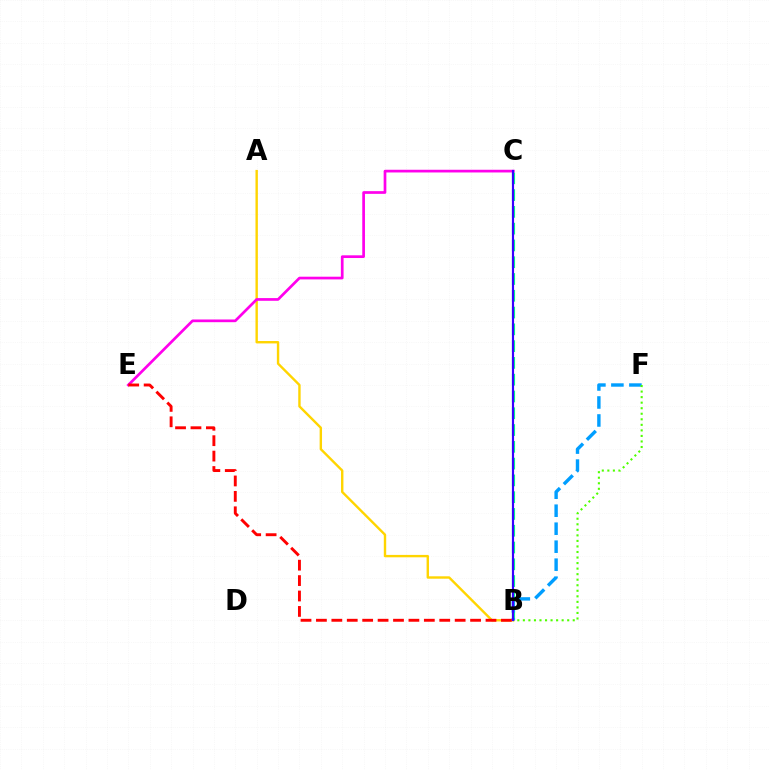{('B', 'C'): [{'color': '#00ff86', 'line_style': 'dashed', 'thickness': 2.28}, {'color': '#3700ff', 'line_style': 'solid', 'thickness': 1.56}], ('A', 'B'): [{'color': '#ffd500', 'line_style': 'solid', 'thickness': 1.73}], ('B', 'F'): [{'color': '#009eff', 'line_style': 'dashed', 'thickness': 2.44}, {'color': '#4fff00', 'line_style': 'dotted', 'thickness': 1.51}], ('C', 'E'): [{'color': '#ff00ed', 'line_style': 'solid', 'thickness': 1.95}], ('B', 'E'): [{'color': '#ff0000', 'line_style': 'dashed', 'thickness': 2.09}]}